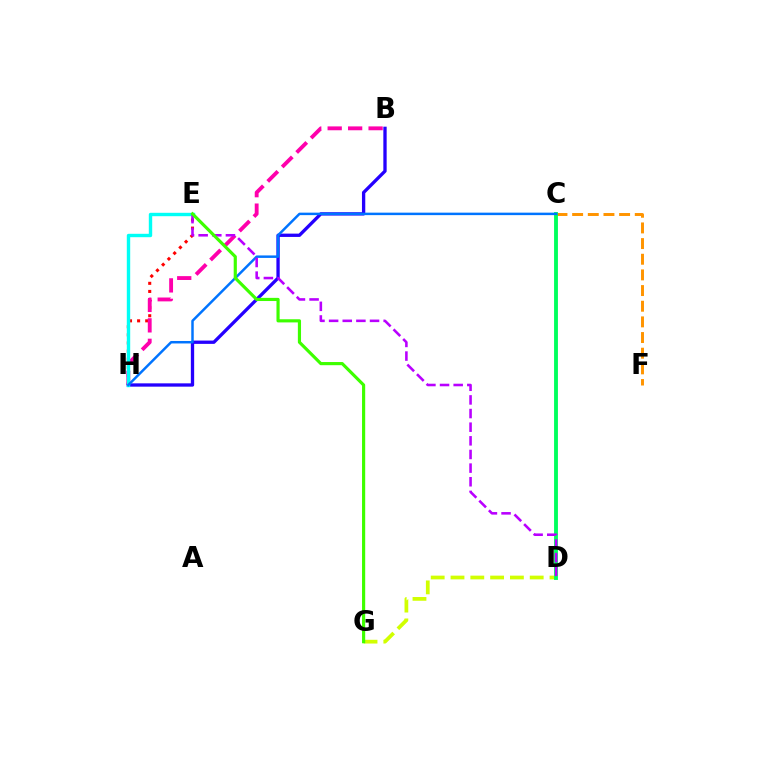{('D', 'G'): [{'color': '#d1ff00', 'line_style': 'dashed', 'thickness': 2.69}], ('C', 'F'): [{'color': '#ff9400', 'line_style': 'dashed', 'thickness': 2.13}], ('E', 'H'): [{'color': '#ff0000', 'line_style': 'dotted', 'thickness': 2.2}, {'color': '#00fff6', 'line_style': 'solid', 'thickness': 2.44}], ('B', 'H'): [{'color': '#ff00ac', 'line_style': 'dashed', 'thickness': 2.78}, {'color': '#2500ff', 'line_style': 'solid', 'thickness': 2.39}], ('C', 'D'): [{'color': '#00ff5c', 'line_style': 'solid', 'thickness': 2.78}], ('C', 'H'): [{'color': '#0074ff', 'line_style': 'solid', 'thickness': 1.78}], ('D', 'E'): [{'color': '#b900ff', 'line_style': 'dashed', 'thickness': 1.85}], ('E', 'G'): [{'color': '#3dff00', 'line_style': 'solid', 'thickness': 2.28}]}